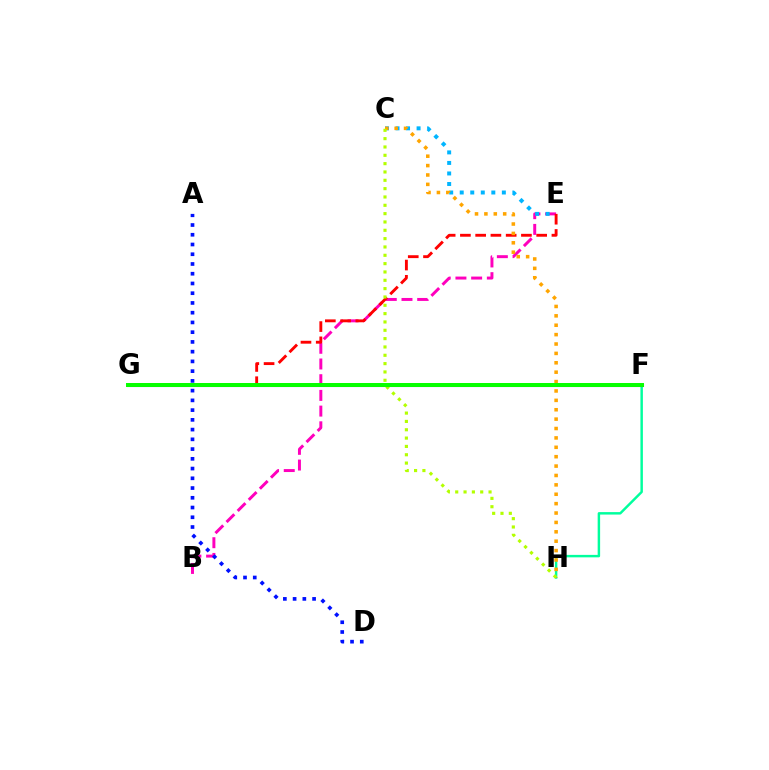{('B', 'E'): [{'color': '#ff00bd', 'line_style': 'dashed', 'thickness': 2.13}], ('E', 'G'): [{'color': '#ff0000', 'line_style': 'dashed', 'thickness': 2.07}], ('F', 'H'): [{'color': '#00ff9d', 'line_style': 'solid', 'thickness': 1.77}], ('C', 'E'): [{'color': '#00b5ff', 'line_style': 'dotted', 'thickness': 2.86}], ('C', 'H'): [{'color': '#ffa500', 'line_style': 'dotted', 'thickness': 2.55}, {'color': '#b3ff00', 'line_style': 'dotted', 'thickness': 2.26}], ('A', 'D'): [{'color': '#0010ff', 'line_style': 'dotted', 'thickness': 2.65}], ('F', 'G'): [{'color': '#9b00ff', 'line_style': 'solid', 'thickness': 2.22}, {'color': '#08ff00', 'line_style': 'solid', 'thickness': 2.86}]}